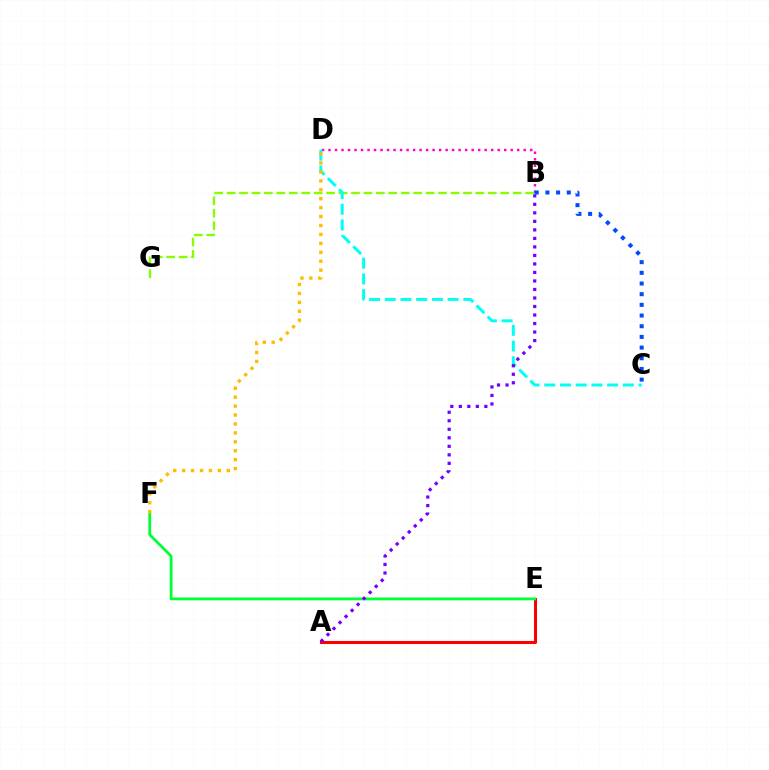{('B', 'D'): [{'color': '#ff00cf', 'line_style': 'dotted', 'thickness': 1.77}], ('A', 'E'): [{'color': '#ff0000', 'line_style': 'solid', 'thickness': 2.19}], ('B', 'G'): [{'color': '#84ff00', 'line_style': 'dashed', 'thickness': 1.69}], ('C', 'D'): [{'color': '#00fff6', 'line_style': 'dashed', 'thickness': 2.13}], ('B', 'C'): [{'color': '#004bff', 'line_style': 'dotted', 'thickness': 2.9}], ('E', 'F'): [{'color': '#00ff39', 'line_style': 'solid', 'thickness': 2.01}], ('A', 'B'): [{'color': '#7200ff', 'line_style': 'dotted', 'thickness': 2.31}], ('D', 'F'): [{'color': '#ffbd00', 'line_style': 'dotted', 'thickness': 2.43}]}